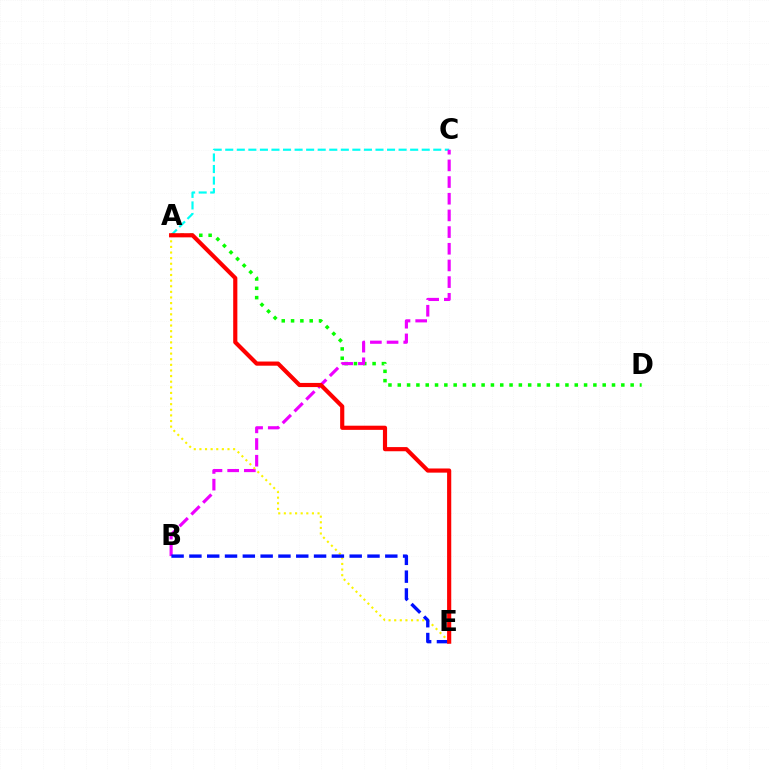{('A', 'C'): [{'color': '#00fff6', 'line_style': 'dashed', 'thickness': 1.57}], ('A', 'D'): [{'color': '#08ff00', 'line_style': 'dotted', 'thickness': 2.53}], ('B', 'C'): [{'color': '#ee00ff', 'line_style': 'dashed', 'thickness': 2.27}], ('A', 'E'): [{'color': '#fcf500', 'line_style': 'dotted', 'thickness': 1.53}, {'color': '#ff0000', 'line_style': 'solid', 'thickness': 2.99}], ('B', 'E'): [{'color': '#0010ff', 'line_style': 'dashed', 'thickness': 2.42}]}